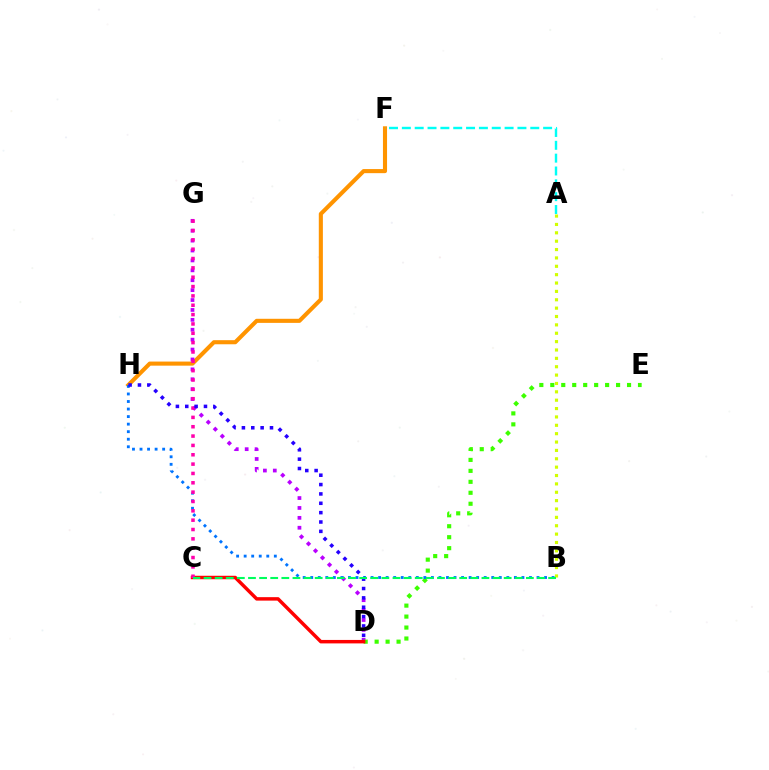{('A', 'B'): [{'color': '#d1ff00', 'line_style': 'dotted', 'thickness': 2.27}], ('F', 'H'): [{'color': '#ff9400', 'line_style': 'solid', 'thickness': 2.95}], ('D', 'G'): [{'color': '#b900ff', 'line_style': 'dotted', 'thickness': 2.69}], ('D', 'E'): [{'color': '#3dff00', 'line_style': 'dotted', 'thickness': 2.98}], ('B', 'H'): [{'color': '#0074ff', 'line_style': 'dotted', 'thickness': 2.05}], ('C', 'D'): [{'color': '#ff0000', 'line_style': 'solid', 'thickness': 2.49}], ('C', 'G'): [{'color': '#ff00ac', 'line_style': 'dotted', 'thickness': 2.54}], ('A', 'F'): [{'color': '#00fff6', 'line_style': 'dashed', 'thickness': 1.74}], ('D', 'H'): [{'color': '#2500ff', 'line_style': 'dotted', 'thickness': 2.54}], ('B', 'C'): [{'color': '#00ff5c', 'line_style': 'dashed', 'thickness': 1.51}]}